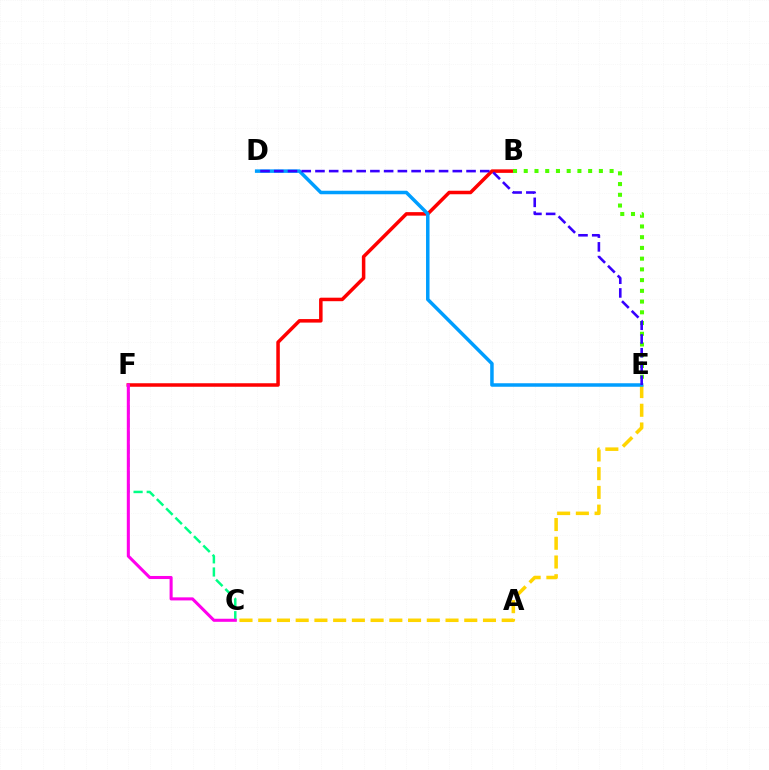{('C', 'E'): [{'color': '#ffd500', 'line_style': 'dashed', 'thickness': 2.54}], ('B', 'F'): [{'color': '#ff0000', 'line_style': 'solid', 'thickness': 2.53}], ('C', 'F'): [{'color': '#00ff86', 'line_style': 'dashed', 'thickness': 1.79}, {'color': '#ff00ed', 'line_style': 'solid', 'thickness': 2.21}], ('D', 'E'): [{'color': '#009eff', 'line_style': 'solid', 'thickness': 2.52}, {'color': '#3700ff', 'line_style': 'dashed', 'thickness': 1.87}], ('B', 'E'): [{'color': '#4fff00', 'line_style': 'dotted', 'thickness': 2.92}]}